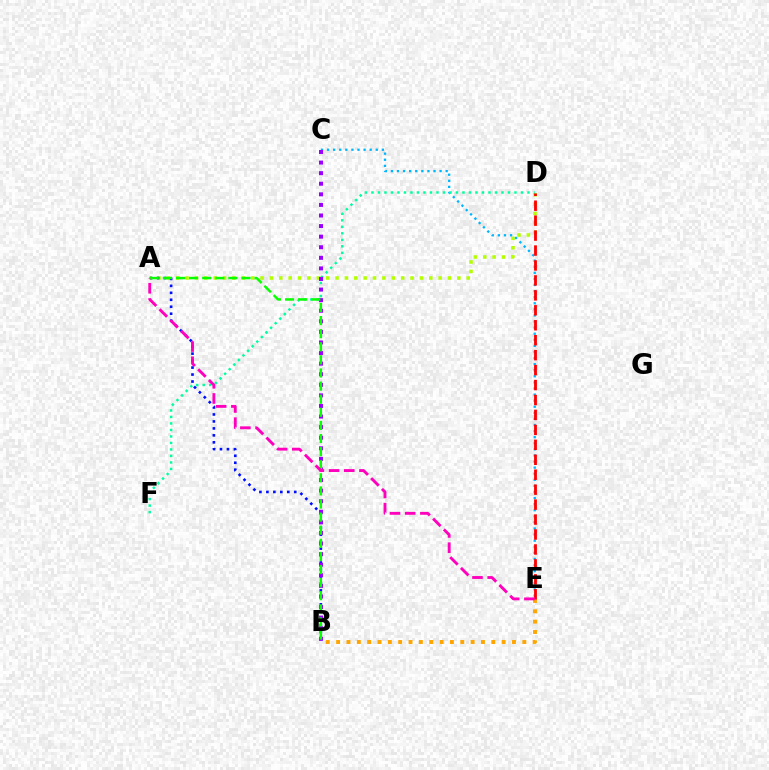{('A', 'D'): [{'color': '#b3ff00', 'line_style': 'dotted', 'thickness': 2.55}], ('C', 'E'): [{'color': '#00b5ff', 'line_style': 'dotted', 'thickness': 1.65}], ('B', 'E'): [{'color': '#ffa500', 'line_style': 'dotted', 'thickness': 2.81}], ('D', 'F'): [{'color': '#00ff9d', 'line_style': 'dotted', 'thickness': 1.77}], ('A', 'B'): [{'color': '#0010ff', 'line_style': 'dotted', 'thickness': 1.89}, {'color': '#08ff00', 'line_style': 'dashed', 'thickness': 1.78}], ('D', 'E'): [{'color': '#ff0000', 'line_style': 'dashed', 'thickness': 2.03}], ('B', 'C'): [{'color': '#9b00ff', 'line_style': 'dotted', 'thickness': 2.88}], ('A', 'E'): [{'color': '#ff00bd', 'line_style': 'dashed', 'thickness': 2.06}]}